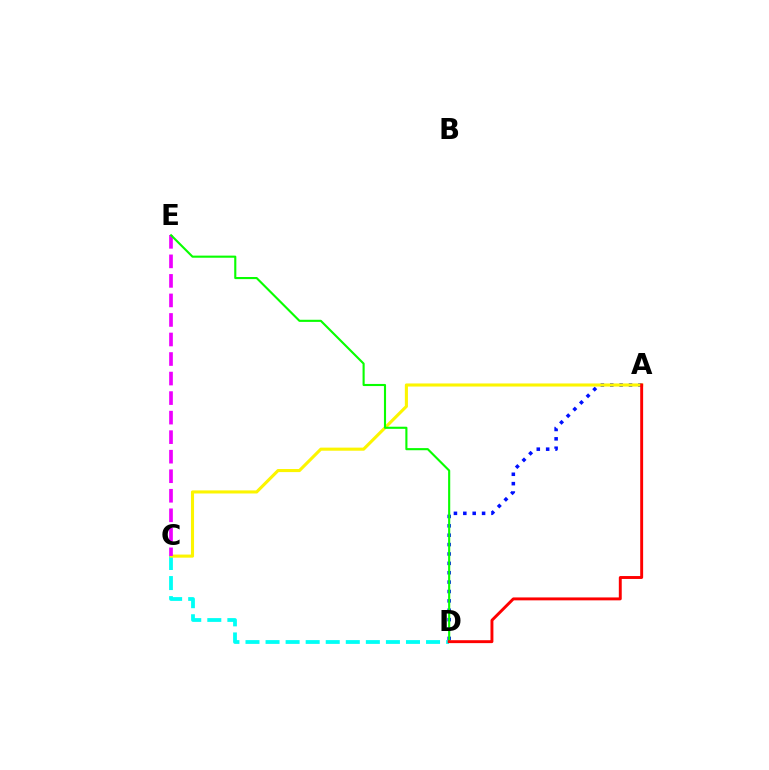{('A', 'D'): [{'color': '#0010ff', 'line_style': 'dotted', 'thickness': 2.55}, {'color': '#ff0000', 'line_style': 'solid', 'thickness': 2.1}], ('C', 'D'): [{'color': '#00fff6', 'line_style': 'dashed', 'thickness': 2.73}], ('A', 'C'): [{'color': '#fcf500', 'line_style': 'solid', 'thickness': 2.22}], ('C', 'E'): [{'color': '#ee00ff', 'line_style': 'dashed', 'thickness': 2.65}], ('D', 'E'): [{'color': '#08ff00', 'line_style': 'solid', 'thickness': 1.52}]}